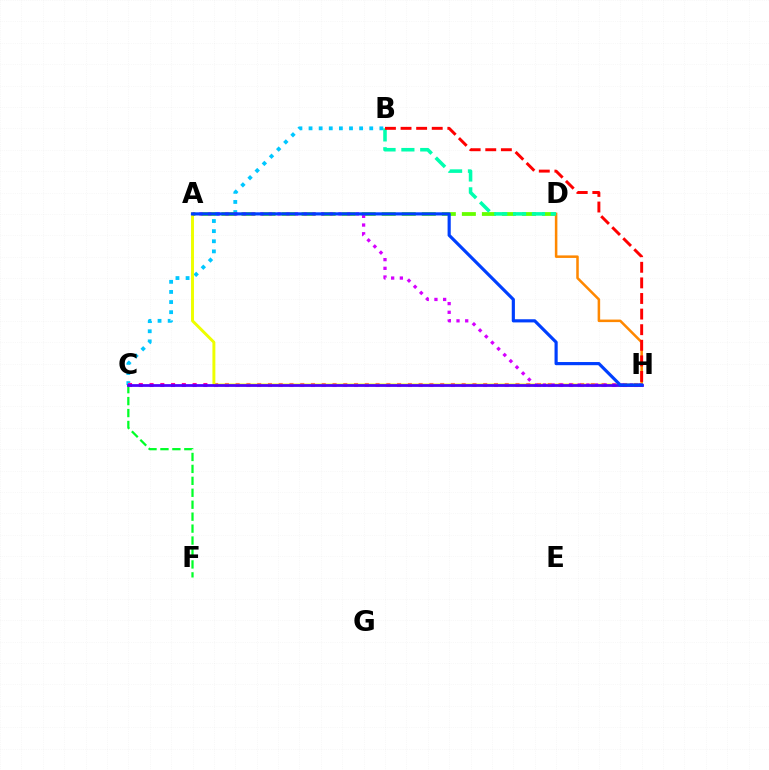{('B', 'C'): [{'color': '#00c7ff', 'line_style': 'dotted', 'thickness': 2.75}], ('C', 'H'): [{'color': '#ff00a0', 'line_style': 'dotted', 'thickness': 2.92}, {'color': '#4f00ff', 'line_style': 'solid', 'thickness': 1.99}], ('A', 'H'): [{'color': '#eeff00', 'line_style': 'solid', 'thickness': 2.12}, {'color': '#d600ff', 'line_style': 'dotted', 'thickness': 2.36}, {'color': '#003fff', 'line_style': 'solid', 'thickness': 2.27}], ('A', 'D'): [{'color': '#66ff00', 'line_style': 'dashed', 'thickness': 2.72}], ('D', 'H'): [{'color': '#ff8800', 'line_style': 'solid', 'thickness': 1.82}], ('B', 'D'): [{'color': '#00ffaf', 'line_style': 'dashed', 'thickness': 2.56}], ('C', 'F'): [{'color': '#00ff27', 'line_style': 'dashed', 'thickness': 1.62}], ('B', 'H'): [{'color': '#ff0000', 'line_style': 'dashed', 'thickness': 2.12}]}